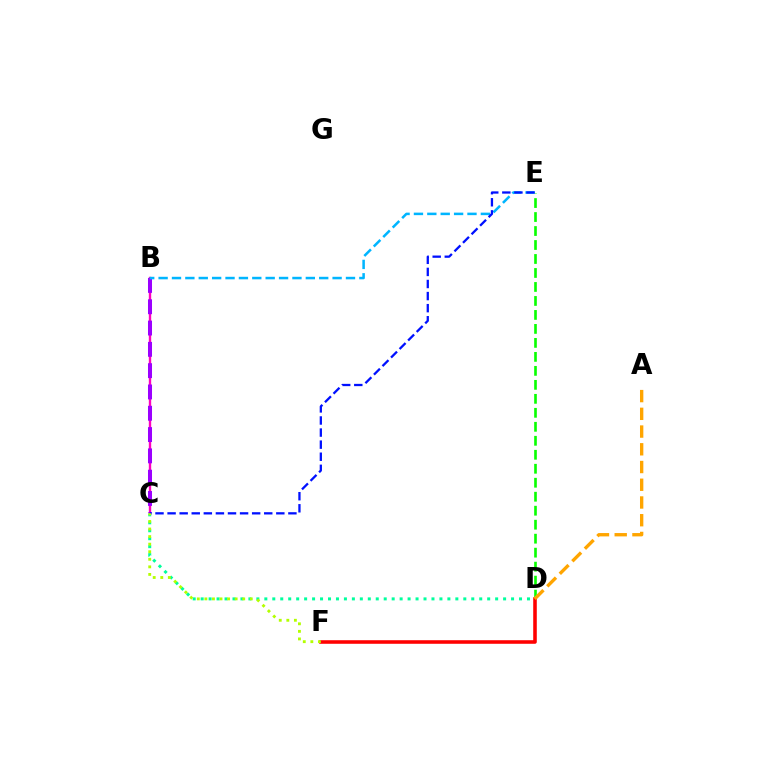{('D', 'E'): [{'color': '#08ff00', 'line_style': 'dashed', 'thickness': 1.9}], ('B', 'C'): [{'color': '#ff00bd', 'line_style': 'solid', 'thickness': 1.71}, {'color': '#9b00ff', 'line_style': 'dashed', 'thickness': 2.89}], ('D', 'F'): [{'color': '#ff0000', 'line_style': 'solid', 'thickness': 2.57}], ('B', 'E'): [{'color': '#00b5ff', 'line_style': 'dashed', 'thickness': 1.82}], ('A', 'D'): [{'color': '#ffa500', 'line_style': 'dashed', 'thickness': 2.41}], ('C', 'D'): [{'color': '#00ff9d', 'line_style': 'dotted', 'thickness': 2.16}], ('C', 'E'): [{'color': '#0010ff', 'line_style': 'dashed', 'thickness': 1.64}], ('C', 'F'): [{'color': '#b3ff00', 'line_style': 'dotted', 'thickness': 2.06}]}